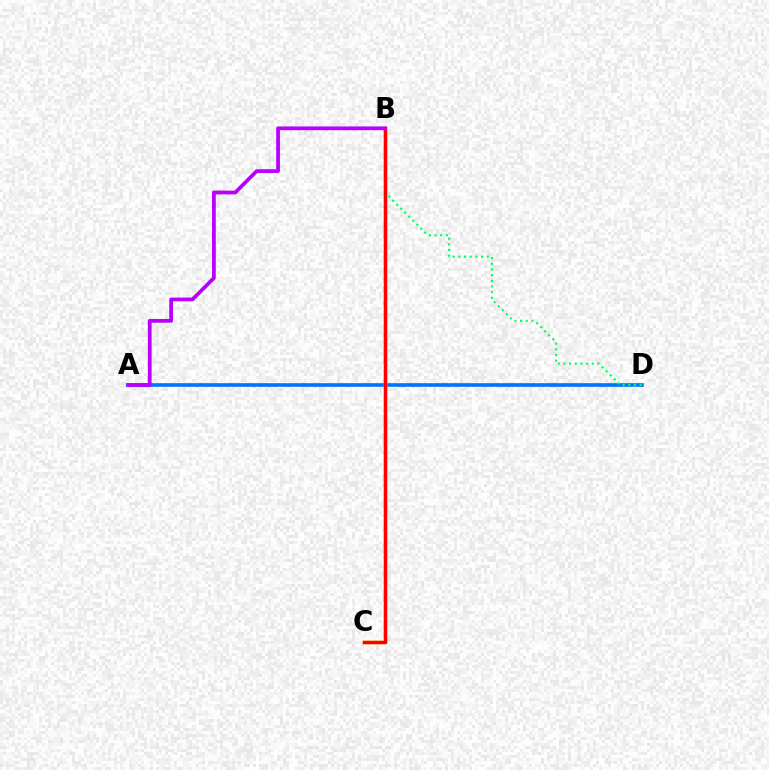{('A', 'D'): [{'color': '#0074ff', 'line_style': 'solid', 'thickness': 2.62}], ('B', 'C'): [{'color': '#d1ff00', 'line_style': 'solid', 'thickness': 2.51}, {'color': '#ff0000', 'line_style': 'solid', 'thickness': 2.52}], ('B', 'D'): [{'color': '#00ff5c', 'line_style': 'dotted', 'thickness': 1.54}], ('A', 'B'): [{'color': '#b900ff', 'line_style': 'solid', 'thickness': 2.71}]}